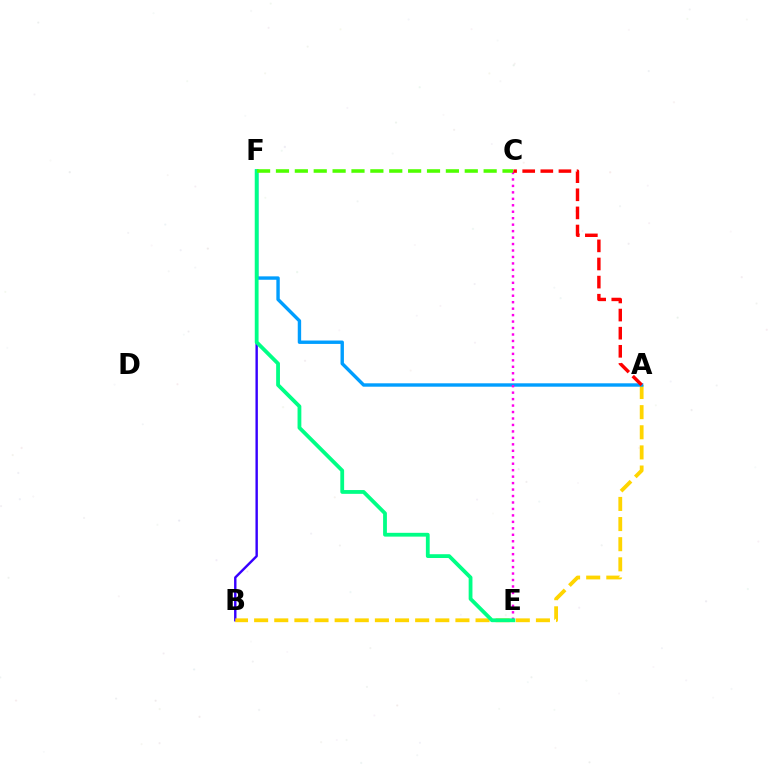{('B', 'F'): [{'color': '#3700ff', 'line_style': 'solid', 'thickness': 1.74}], ('A', 'B'): [{'color': '#ffd500', 'line_style': 'dashed', 'thickness': 2.73}], ('A', 'F'): [{'color': '#009eff', 'line_style': 'solid', 'thickness': 2.45}], ('C', 'E'): [{'color': '#ff00ed', 'line_style': 'dotted', 'thickness': 1.76}], ('E', 'F'): [{'color': '#00ff86', 'line_style': 'solid', 'thickness': 2.73}], ('A', 'C'): [{'color': '#ff0000', 'line_style': 'dashed', 'thickness': 2.46}], ('C', 'F'): [{'color': '#4fff00', 'line_style': 'dashed', 'thickness': 2.56}]}